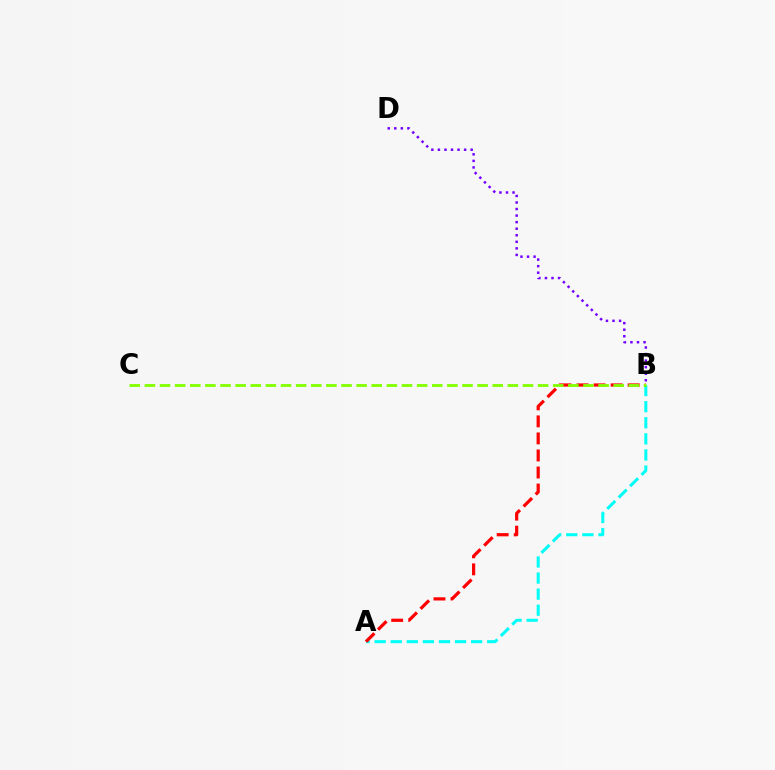{('A', 'B'): [{'color': '#00fff6', 'line_style': 'dashed', 'thickness': 2.19}, {'color': '#ff0000', 'line_style': 'dashed', 'thickness': 2.31}], ('B', 'D'): [{'color': '#7200ff', 'line_style': 'dotted', 'thickness': 1.78}], ('B', 'C'): [{'color': '#84ff00', 'line_style': 'dashed', 'thickness': 2.05}]}